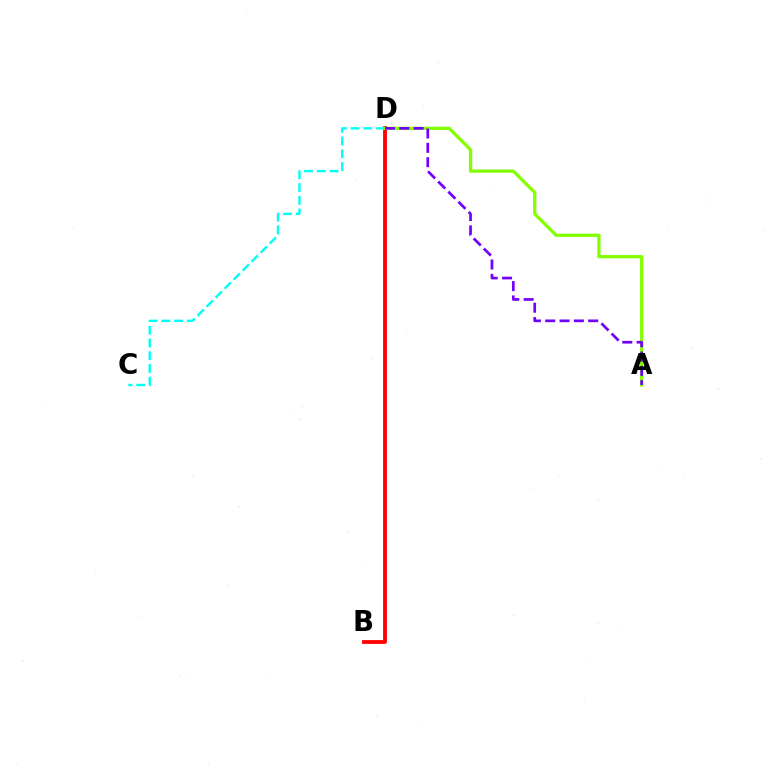{('B', 'D'): [{'color': '#ff0000', 'line_style': 'solid', 'thickness': 2.73}], ('C', 'D'): [{'color': '#00fff6', 'line_style': 'dashed', 'thickness': 1.73}], ('A', 'D'): [{'color': '#84ff00', 'line_style': 'solid', 'thickness': 2.35}, {'color': '#7200ff', 'line_style': 'dashed', 'thickness': 1.95}]}